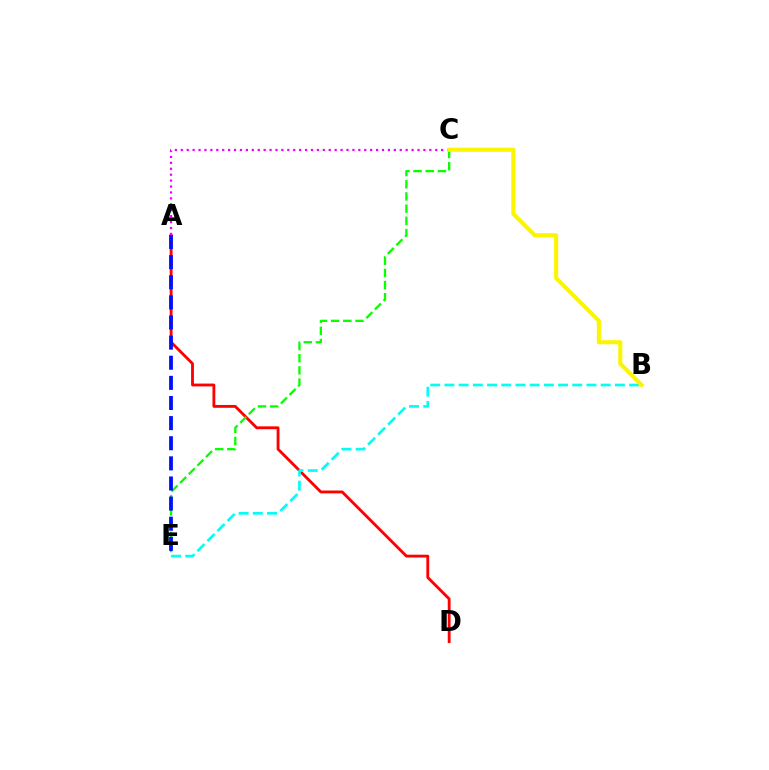{('A', 'D'): [{'color': '#ff0000', 'line_style': 'solid', 'thickness': 2.05}], ('C', 'E'): [{'color': '#08ff00', 'line_style': 'dashed', 'thickness': 1.65}], ('A', 'C'): [{'color': '#ee00ff', 'line_style': 'dotted', 'thickness': 1.61}], ('B', 'E'): [{'color': '#00fff6', 'line_style': 'dashed', 'thickness': 1.93}], ('A', 'E'): [{'color': '#0010ff', 'line_style': 'dashed', 'thickness': 2.73}], ('B', 'C'): [{'color': '#fcf500', 'line_style': 'solid', 'thickness': 2.95}]}